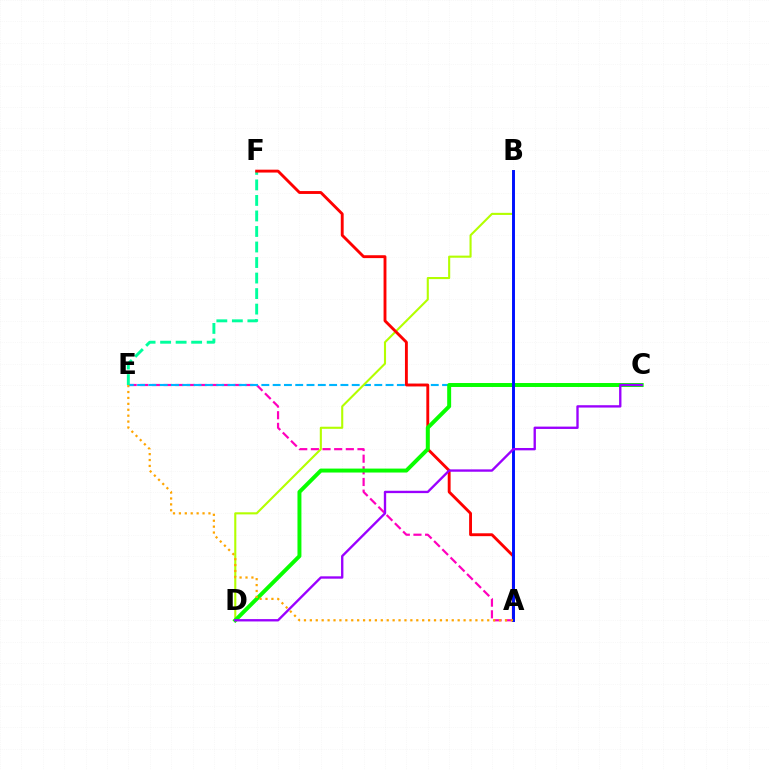{('A', 'E'): [{'color': '#ff00bd', 'line_style': 'dashed', 'thickness': 1.58}, {'color': '#ffa500', 'line_style': 'dotted', 'thickness': 1.61}], ('C', 'E'): [{'color': '#00b5ff', 'line_style': 'dashed', 'thickness': 1.53}], ('B', 'D'): [{'color': '#b3ff00', 'line_style': 'solid', 'thickness': 1.51}], ('E', 'F'): [{'color': '#00ff9d', 'line_style': 'dashed', 'thickness': 2.11}], ('A', 'F'): [{'color': '#ff0000', 'line_style': 'solid', 'thickness': 2.07}], ('C', 'D'): [{'color': '#08ff00', 'line_style': 'solid', 'thickness': 2.84}, {'color': '#9b00ff', 'line_style': 'solid', 'thickness': 1.69}], ('A', 'B'): [{'color': '#0010ff', 'line_style': 'solid', 'thickness': 2.11}]}